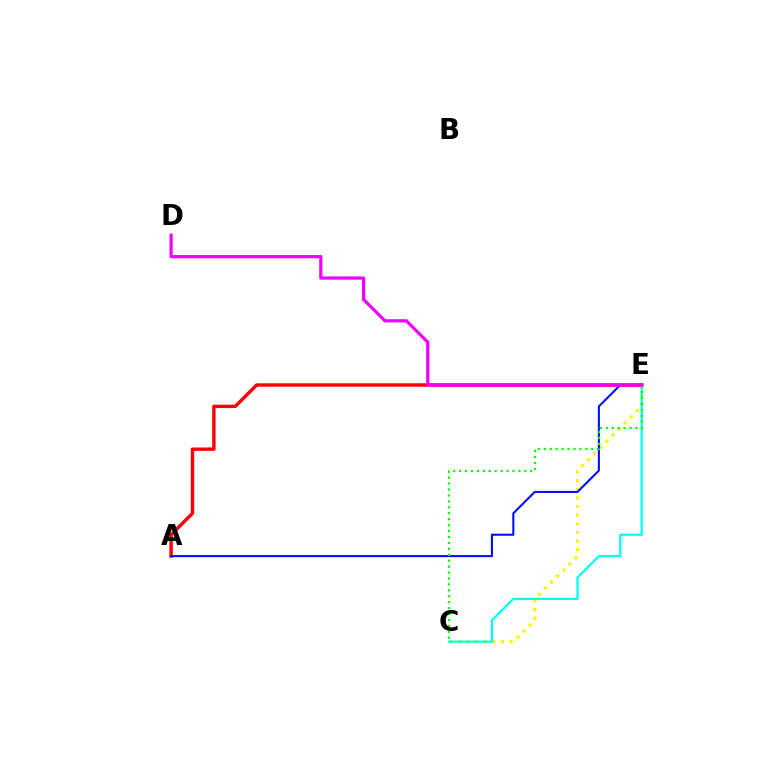{('C', 'E'): [{'color': '#fcf500', 'line_style': 'dotted', 'thickness': 2.34}, {'color': '#00fff6', 'line_style': 'solid', 'thickness': 1.62}, {'color': '#08ff00', 'line_style': 'dotted', 'thickness': 1.61}], ('A', 'E'): [{'color': '#ff0000', 'line_style': 'solid', 'thickness': 2.45}, {'color': '#0010ff', 'line_style': 'solid', 'thickness': 1.5}], ('D', 'E'): [{'color': '#ee00ff', 'line_style': 'solid', 'thickness': 2.32}]}